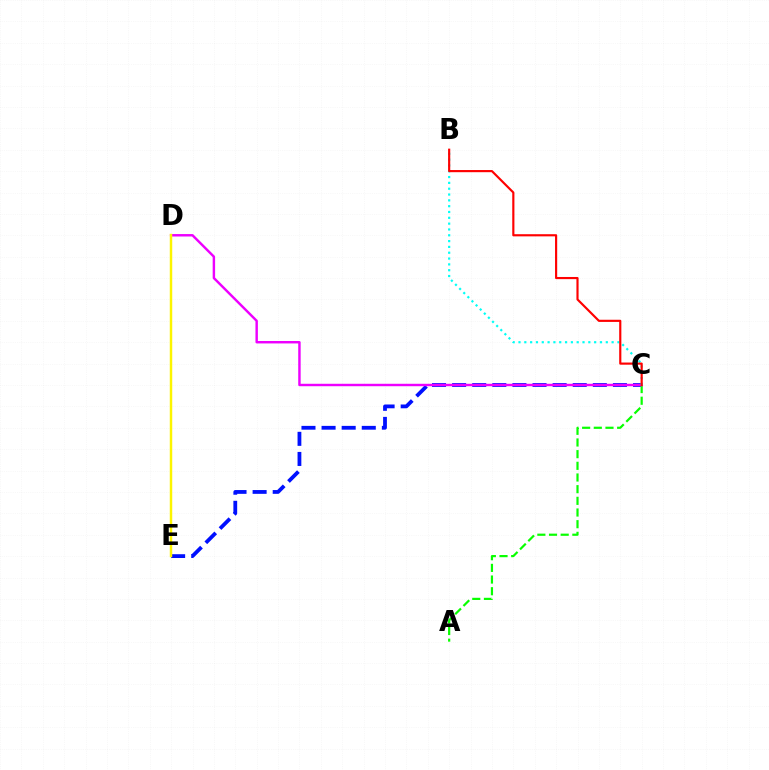{('C', 'E'): [{'color': '#0010ff', 'line_style': 'dashed', 'thickness': 2.73}], ('A', 'C'): [{'color': '#08ff00', 'line_style': 'dashed', 'thickness': 1.59}], ('C', 'D'): [{'color': '#ee00ff', 'line_style': 'solid', 'thickness': 1.75}], ('B', 'C'): [{'color': '#00fff6', 'line_style': 'dotted', 'thickness': 1.58}, {'color': '#ff0000', 'line_style': 'solid', 'thickness': 1.55}], ('D', 'E'): [{'color': '#fcf500', 'line_style': 'solid', 'thickness': 1.77}]}